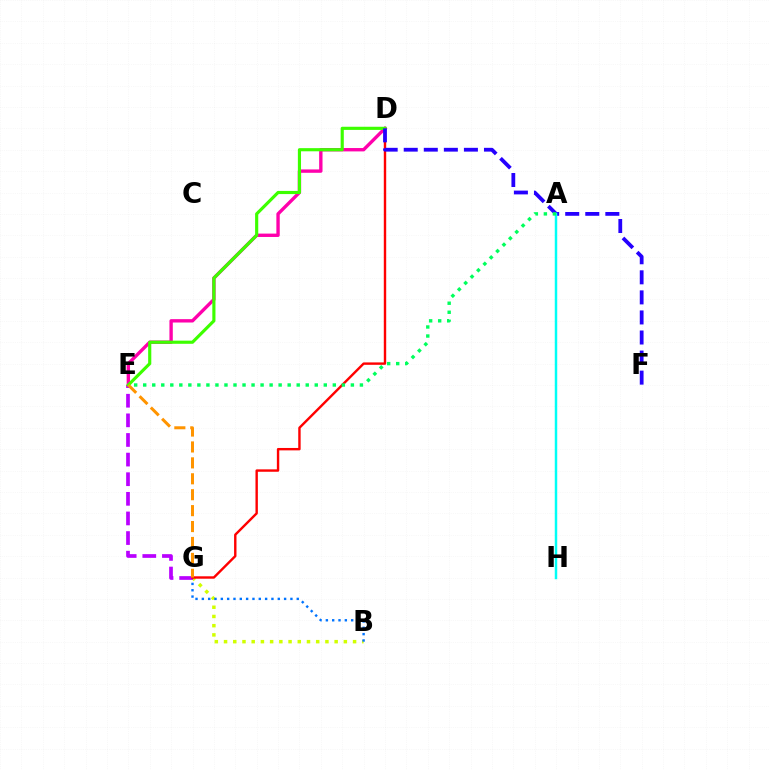{('B', 'G'): [{'color': '#d1ff00', 'line_style': 'dotted', 'thickness': 2.5}, {'color': '#0074ff', 'line_style': 'dotted', 'thickness': 1.72}], ('E', 'G'): [{'color': '#b900ff', 'line_style': 'dashed', 'thickness': 2.67}, {'color': '#ff9400', 'line_style': 'dashed', 'thickness': 2.16}], ('D', 'G'): [{'color': '#ff0000', 'line_style': 'solid', 'thickness': 1.73}], ('D', 'E'): [{'color': '#ff00ac', 'line_style': 'solid', 'thickness': 2.42}, {'color': '#3dff00', 'line_style': 'solid', 'thickness': 2.27}], ('D', 'F'): [{'color': '#2500ff', 'line_style': 'dashed', 'thickness': 2.73}], ('A', 'H'): [{'color': '#00fff6', 'line_style': 'solid', 'thickness': 1.78}], ('A', 'E'): [{'color': '#00ff5c', 'line_style': 'dotted', 'thickness': 2.45}]}